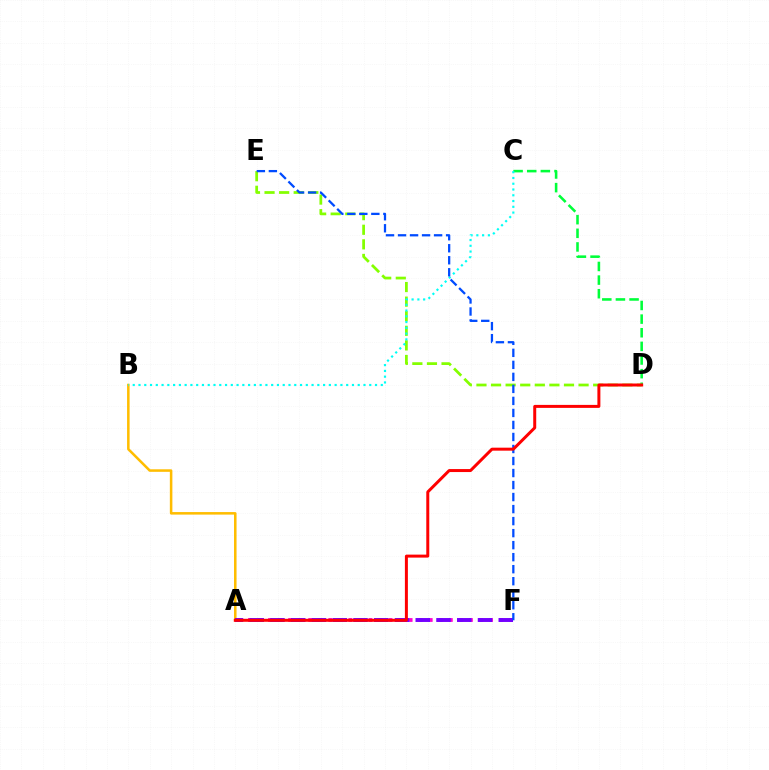{('C', 'D'): [{'color': '#00ff39', 'line_style': 'dashed', 'thickness': 1.85}], ('D', 'E'): [{'color': '#84ff00', 'line_style': 'dashed', 'thickness': 1.98}], ('A', 'F'): [{'color': '#ff00cf', 'line_style': 'dotted', 'thickness': 2.73}, {'color': '#7200ff', 'line_style': 'dashed', 'thickness': 2.82}], ('A', 'B'): [{'color': '#ffbd00', 'line_style': 'solid', 'thickness': 1.83}], ('B', 'C'): [{'color': '#00fff6', 'line_style': 'dotted', 'thickness': 1.57}], ('E', 'F'): [{'color': '#004bff', 'line_style': 'dashed', 'thickness': 1.63}], ('A', 'D'): [{'color': '#ff0000', 'line_style': 'solid', 'thickness': 2.15}]}